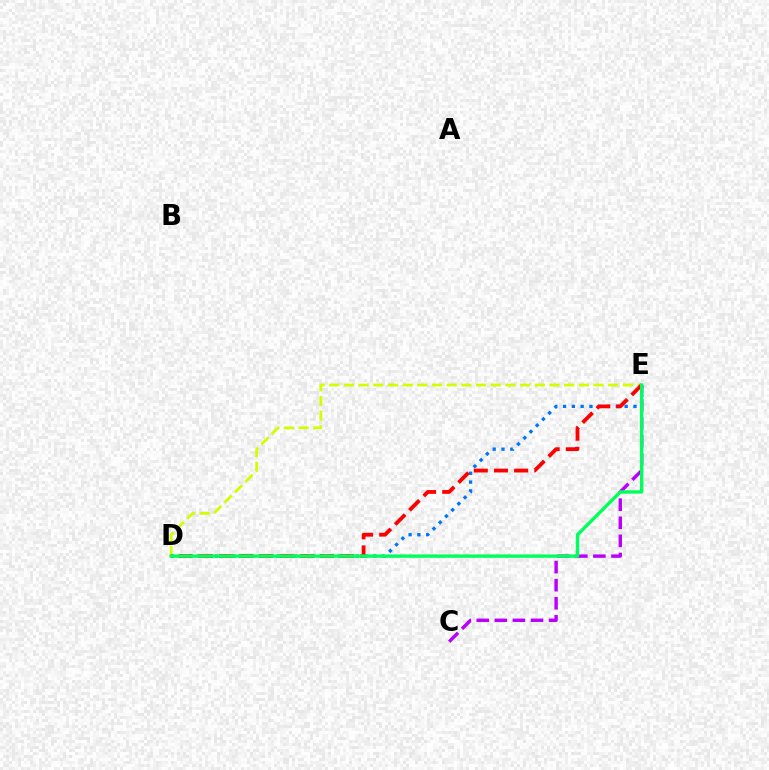{('C', 'E'): [{'color': '#b900ff', 'line_style': 'dashed', 'thickness': 2.46}], ('D', 'E'): [{'color': '#0074ff', 'line_style': 'dotted', 'thickness': 2.39}, {'color': '#d1ff00', 'line_style': 'dashed', 'thickness': 1.99}, {'color': '#ff0000', 'line_style': 'dashed', 'thickness': 2.74}, {'color': '#00ff5c', 'line_style': 'solid', 'thickness': 2.44}]}